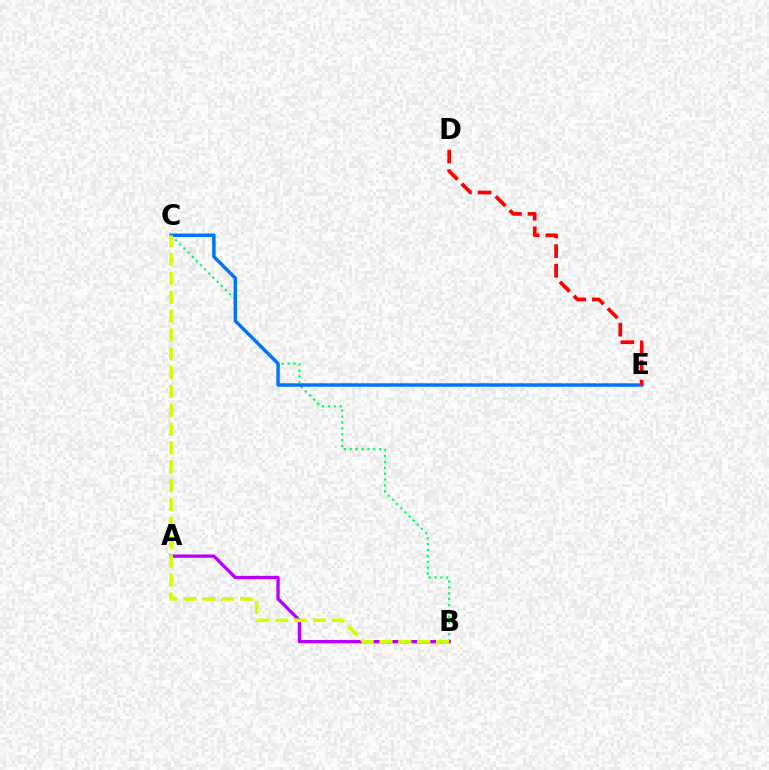{('B', 'C'): [{'color': '#00ff5c', 'line_style': 'dotted', 'thickness': 1.6}, {'color': '#d1ff00', 'line_style': 'dashed', 'thickness': 2.56}], ('C', 'E'): [{'color': '#0074ff', 'line_style': 'solid', 'thickness': 2.49}], ('A', 'B'): [{'color': '#b900ff', 'line_style': 'solid', 'thickness': 2.4}], ('D', 'E'): [{'color': '#ff0000', 'line_style': 'dashed', 'thickness': 2.66}]}